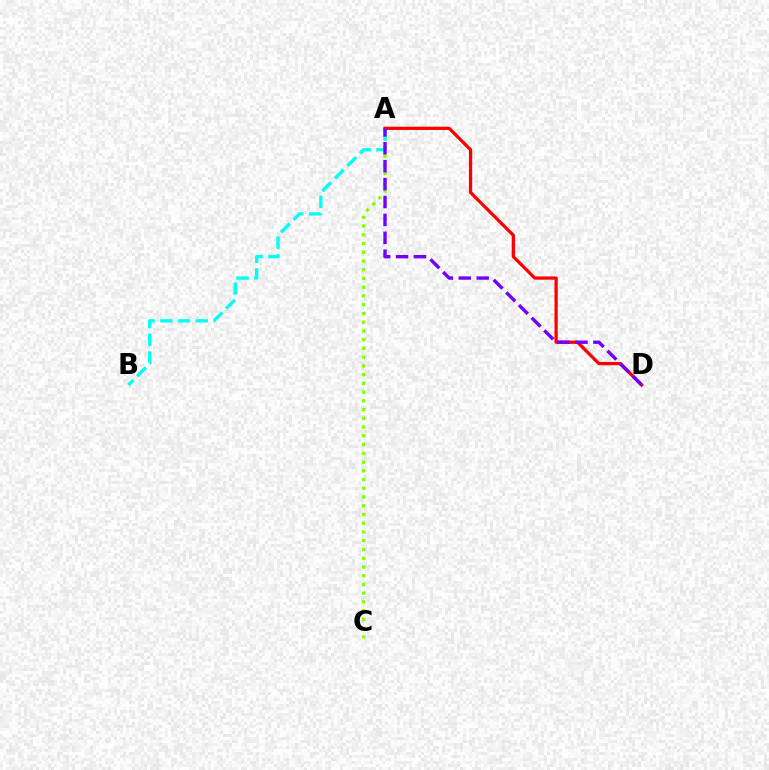{('A', 'C'): [{'color': '#84ff00', 'line_style': 'dotted', 'thickness': 2.38}], ('A', 'B'): [{'color': '#00fff6', 'line_style': 'dashed', 'thickness': 2.41}], ('A', 'D'): [{'color': '#ff0000', 'line_style': 'solid', 'thickness': 2.34}, {'color': '#7200ff', 'line_style': 'dashed', 'thickness': 2.43}]}